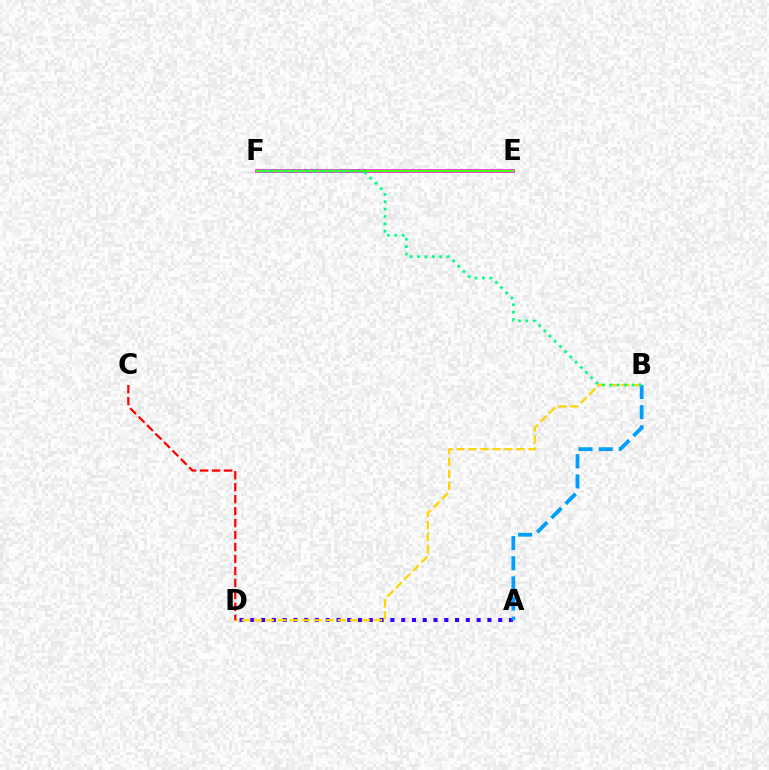{('A', 'D'): [{'color': '#3700ff', 'line_style': 'dotted', 'thickness': 2.93}], ('B', 'D'): [{'color': '#ffd500', 'line_style': 'dashed', 'thickness': 1.63}], ('C', 'D'): [{'color': '#ff0000', 'line_style': 'dashed', 'thickness': 1.62}], ('E', 'F'): [{'color': '#ff00ed', 'line_style': 'solid', 'thickness': 2.59}, {'color': '#4fff00', 'line_style': 'solid', 'thickness': 1.6}], ('A', 'B'): [{'color': '#009eff', 'line_style': 'dashed', 'thickness': 2.74}], ('B', 'F'): [{'color': '#00ff86', 'line_style': 'dotted', 'thickness': 2.0}]}